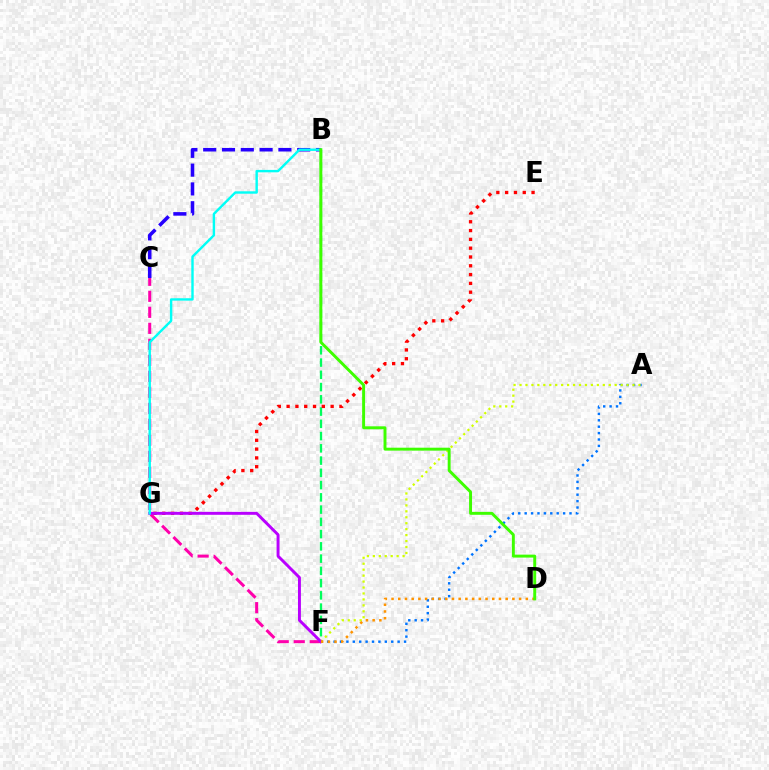{('A', 'F'): [{'color': '#0074ff', 'line_style': 'dotted', 'thickness': 1.74}, {'color': '#d1ff00', 'line_style': 'dotted', 'thickness': 1.62}], ('C', 'F'): [{'color': '#ff00ac', 'line_style': 'dashed', 'thickness': 2.17}], ('B', 'F'): [{'color': '#00ff5c', 'line_style': 'dashed', 'thickness': 1.66}], ('E', 'G'): [{'color': '#ff0000', 'line_style': 'dotted', 'thickness': 2.39}], ('B', 'C'): [{'color': '#2500ff', 'line_style': 'dashed', 'thickness': 2.55}], ('F', 'G'): [{'color': '#b900ff', 'line_style': 'solid', 'thickness': 2.12}], ('B', 'G'): [{'color': '#00fff6', 'line_style': 'solid', 'thickness': 1.73}], ('D', 'F'): [{'color': '#ff9400', 'line_style': 'dotted', 'thickness': 1.82}], ('B', 'D'): [{'color': '#3dff00', 'line_style': 'solid', 'thickness': 2.12}]}